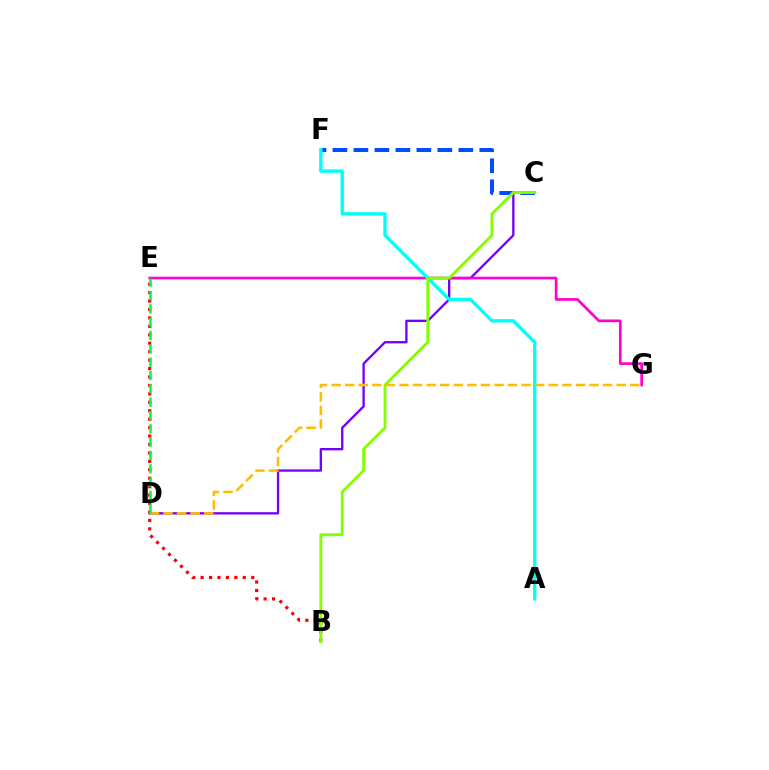{('C', 'D'): [{'color': '#7200ff', 'line_style': 'solid', 'thickness': 1.68}], ('E', 'G'): [{'color': '#ff00cf', 'line_style': 'solid', 'thickness': 1.93}], ('B', 'E'): [{'color': '#ff0000', 'line_style': 'dotted', 'thickness': 2.29}], ('C', 'F'): [{'color': '#004bff', 'line_style': 'dashed', 'thickness': 2.85}], ('A', 'F'): [{'color': '#00fff6', 'line_style': 'solid', 'thickness': 2.42}], ('B', 'C'): [{'color': '#84ff00', 'line_style': 'solid', 'thickness': 2.06}], ('D', 'G'): [{'color': '#ffbd00', 'line_style': 'dashed', 'thickness': 1.84}], ('D', 'E'): [{'color': '#00ff39', 'line_style': 'dashed', 'thickness': 1.81}]}